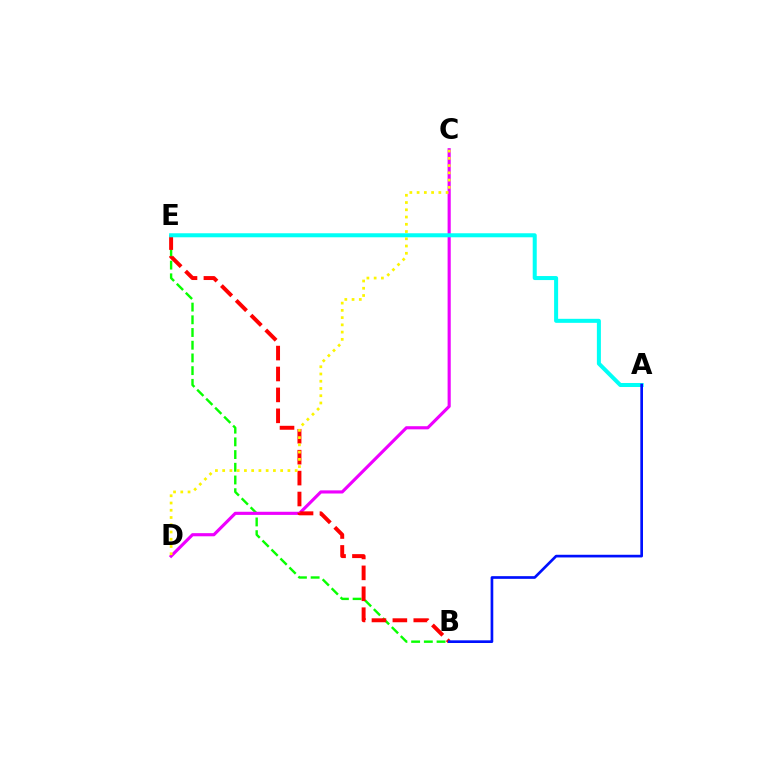{('B', 'E'): [{'color': '#08ff00', 'line_style': 'dashed', 'thickness': 1.73}, {'color': '#ff0000', 'line_style': 'dashed', 'thickness': 2.84}], ('C', 'D'): [{'color': '#ee00ff', 'line_style': 'solid', 'thickness': 2.26}, {'color': '#fcf500', 'line_style': 'dotted', 'thickness': 1.97}], ('A', 'E'): [{'color': '#00fff6', 'line_style': 'solid', 'thickness': 2.9}], ('A', 'B'): [{'color': '#0010ff', 'line_style': 'solid', 'thickness': 1.93}]}